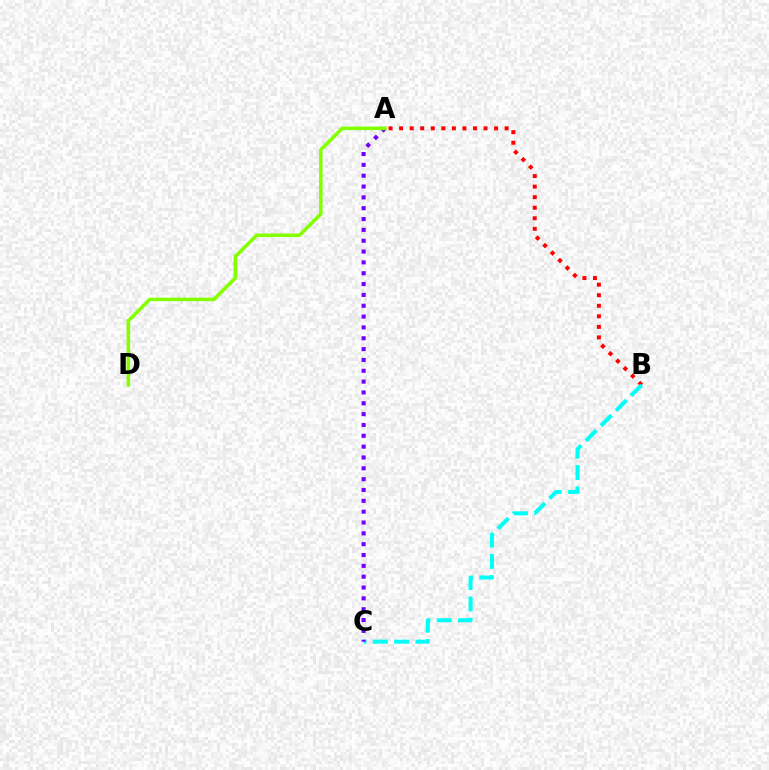{('A', 'B'): [{'color': '#ff0000', 'line_style': 'dotted', 'thickness': 2.87}], ('B', 'C'): [{'color': '#00fff6', 'line_style': 'dashed', 'thickness': 2.9}], ('A', 'C'): [{'color': '#7200ff', 'line_style': 'dotted', 'thickness': 2.94}], ('A', 'D'): [{'color': '#84ff00', 'line_style': 'solid', 'thickness': 2.56}]}